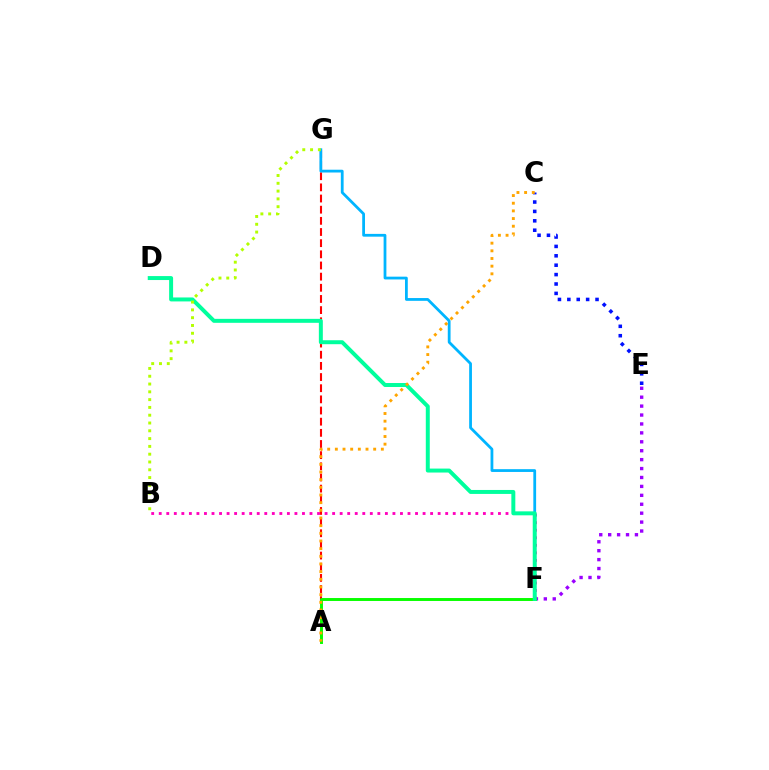{('E', 'F'): [{'color': '#9b00ff', 'line_style': 'dotted', 'thickness': 2.42}], ('A', 'G'): [{'color': '#ff0000', 'line_style': 'dashed', 'thickness': 1.52}], ('F', 'G'): [{'color': '#00b5ff', 'line_style': 'solid', 'thickness': 2.0}], ('B', 'F'): [{'color': '#ff00bd', 'line_style': 'dotted', 'thickness': 2.05}], ('C', 'E'): [{'color': '#0010ff', 'line_style': 'dotted', 'thickness': 2.55}], ('A', 'F'): [{'color': '#08ff00', 'line_style': 'solid', 'thickness': 2.11}], ('D', 'F'): [{'color': '#00ff9d', 'line_style': 'solid', 'thickness': 2.85}], ('B', 'G'): [{'color': '#b3ff00', 'line_style': 'dotted', 'thickness': 2.12}], ('A', 'C'): [{'color': '#ffa500', 'line_style': 'dotted', 'thickness': 2.08}]}